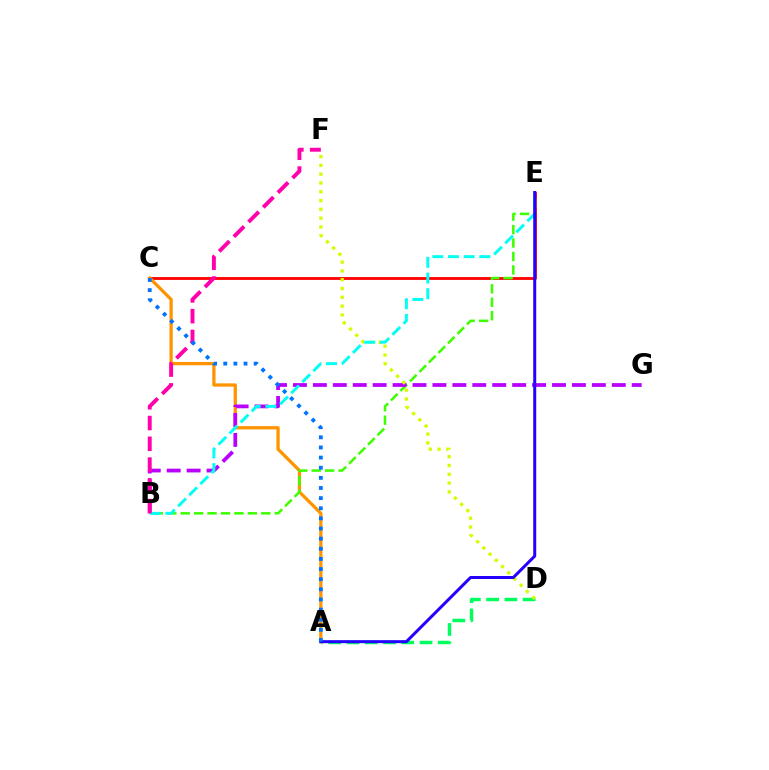{('A', 'D'): [{'color': '#00ff5c', 'line_style': 'dashed', 'thickness': 2.48}], ('C', 'E'): [{'color': '#ff0000', 'line_style': 'solid', 'thickness': 2.02}], ('A', 'C'): [{'color': '#ff9400', 'line_style': 'solid', 'thickness': 2.36}, {'color': '#0074ff', 'line_style': 'dotted', 'thickness': 2.75}], ('B', 'E'): [{'color': '#3dff00', 'line_style': 'dashed', 'thickness': 1.83}, {'color': '#00fff6', 'line_style': 'dashed', 'thickness': 2.13}], ('B', 'G'): [{'color': '#b900ff', 'line_style': 'dashed', 'thickness': 2.71}], ('D', 'F'): [{'color': '#d1ff00', 'line_style': 'dotted', 'thickness': 2.39}], ('A', 'E'): [{'color': '#2500ff', 'line_style': 'solid', 'thickness': 2.17}], ('B', 'F'): [{'color': '#ff00ac', 'line_style': 'dashed', 'thickness': 2.82}]}